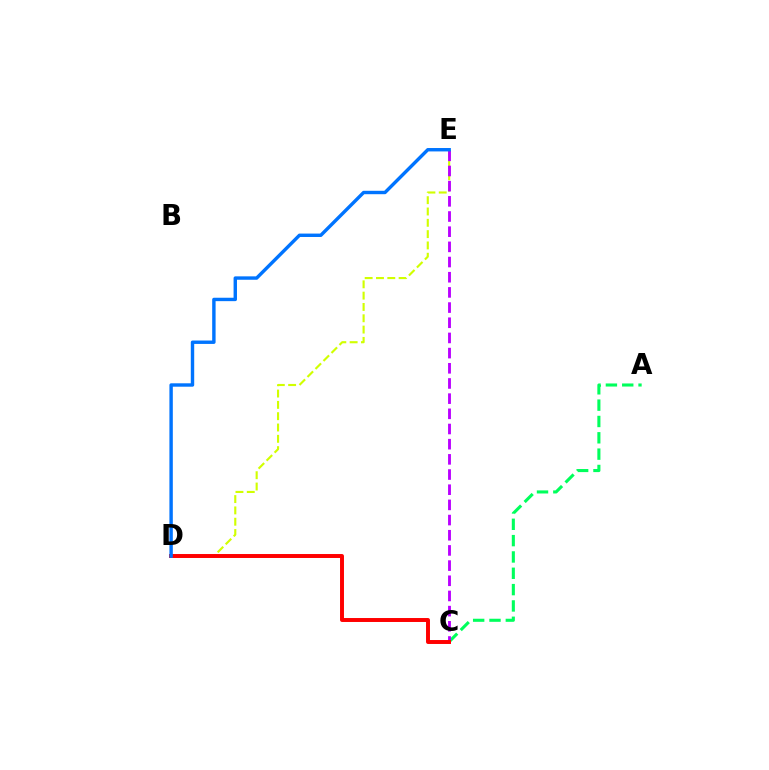{('A', 'C'): [{'color': '#00ff5c', 'line_style': 'dashed', 'thickness': 2.22}], ('D', 'E'): [{'color': '#d1ff00', 'line_style': 'dashed', 'thickness': 1.54}, {'color': '#0074ff', 'line_style': 'solid', 'thickness': 2.45}], ('C', 'E'): [{'color': '#b900ff', 'line_style': 'dashed', 'thickness': 2.06}], ('C', 'D'): [{'color': '#ff0000', 'line_style': 'solid', 'thickness': 2.84}]}